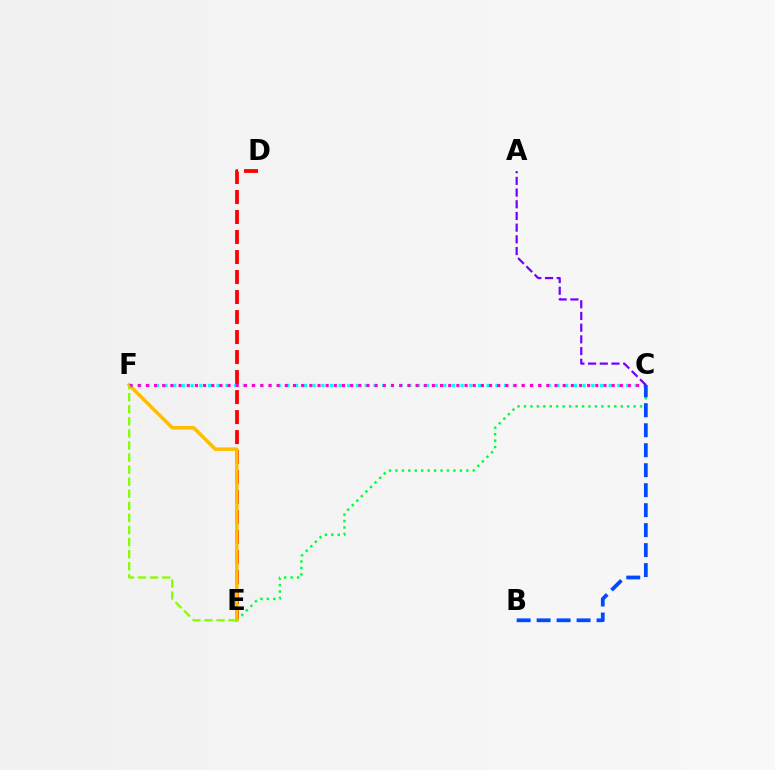{('D', 'E'): [{'color': '#ff0000', 'line_style': 'dashed', 'thickness': 2.72}], ('C', 'E'): [{'color': '#00ff39', 'line_style': 'dotted', 'thickness': 1.75}], ('C', 'F'): [{'color': '#00fff6', 'line_style': 'dotted', 'thickness': 2.37}, {'color': '#ff00cf', 'line_style': 'dotted', 'thickness': 2.22}], ('E', 'F'): [{'color': '#ffbd00', 'line_style': 'solid', 'thickness': 2.51}, {'color': '#84ff00', 'line_style': 'dashed', 'thickness': 1.64}], ('B', 'C'): [{'color': '#004bff', 'line_style': 'dashed', 'thickness': 2.71}], ('A', 'C'): [{'color': '#7200ff', 'line_style': 'dashed', 'thickness': 1.59}]}